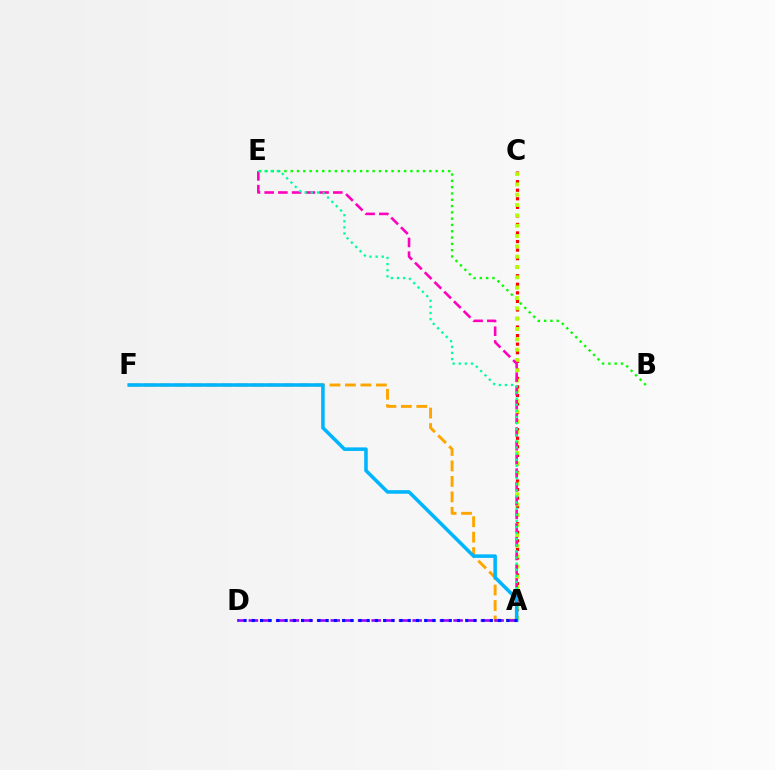{('B', 'E'): [{'color': '#08ff00', 'line_style': 'dotted', 'thickness': 1.71}], ('A', 'F'): [{'color': '#ffa500', 'line_style': 'dashed', 'thickness': 2.1}, {'color': '#00b5ff', 'line_style': 'solid', 'thickness': 2.55}], ('A', 'C'): [{'color': '#ff0000', 'line_style': 'dotted', 'thickness': 2.32}, {'color': '#b3ff00', 'line_style': 'dotted', 'thickness': 2.81}], ('A', 'D'): [{'color': '#9b00ff', 'line_style': 'dashed', 'thickness': 1.85}, {'color': '#0010ff', 'line_style': 'dotted', 'thickness': 2.23}], ('A', 'E'): [{'color': '#ff00bd', 'line_style': 'dashed', 'thickness': 1.86}, {'color': '#00ff9d', 'line_style': 'dotted', 'thickness': 1.66}]}